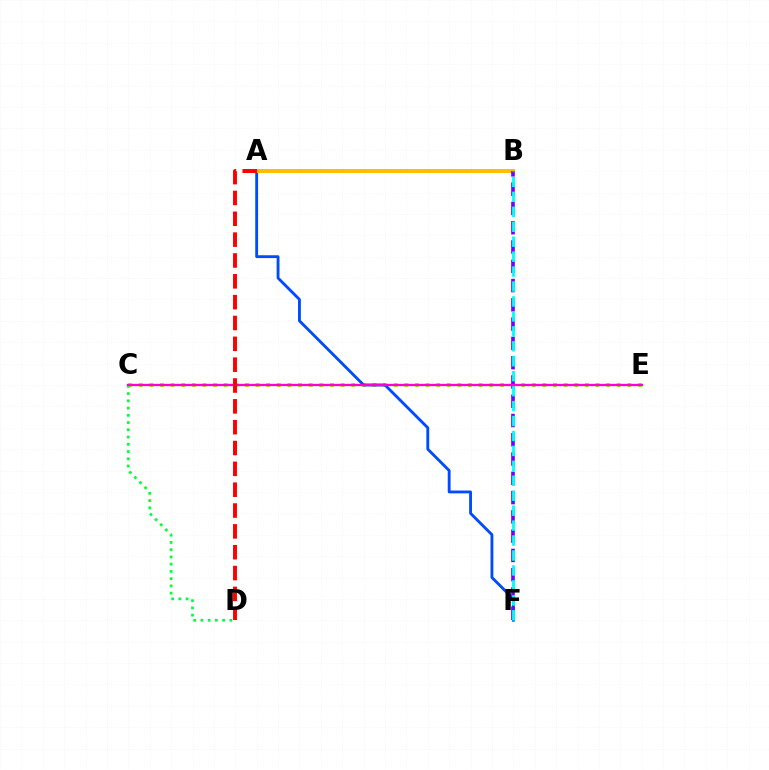{('C', 'E'): [{'color': '#84ff00', 'line_style': 'dotted', 'thickness': 2.89}, {'color': '#ff00cf', 'line_style': 'solid', 'thickness': 1.68}], ('A', 'F'): [{'color': '#004bff', 'line_style': 'solid', 'thickness': 2.05}], ('C', 'D'): [{'color': '#00ff39', 'line_style': 'dotted', 'thickness': 1.97}], ('A', 'B'): [{'color': '#ffbd00', 'line_style': 'solid', 'thickness': 2.83}], ('B', 'F'): [{'color': '#7200ff', 'line_style': 'dashed', 'thickness': 2.62}, {'color': '#00fff6', 'line_style': 'dashed', 'thickness': 2.03}], ('A', 'D'): [{'color': '#ff0000', 'line_style': 'dashed', 'thickness': 2.83}]}